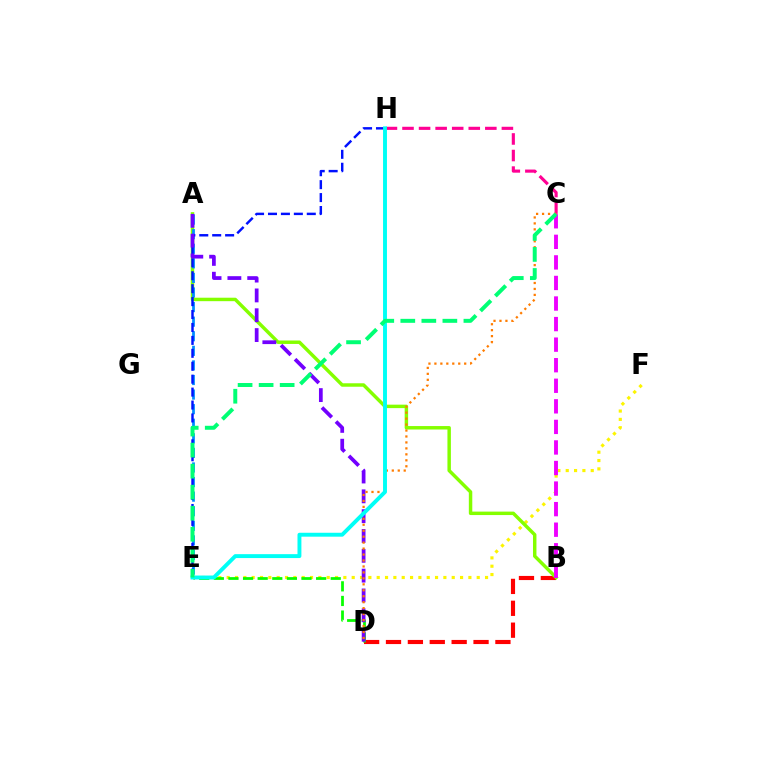{('B', 'D'): [{'color': '#ff0000', 'line_style': 'dashed', 'thickness': 2.97}], ('E', 'F'): [{'color': '#fcf500', 'line_style': 'dotted', 'thickness': 2.26}], ('A', 'B'): [{'color': '#84ff00', 'line_style': 'solid', 'thickness': 2.49}], ('D', 'E'): [{'color': '#08ff00', 'line_style': 'dashed', 'thickness': 1.98}], ('A', 'E'): [{'color': '#008cff', 'line_style': 'dashed', 'thickness': 1.98}], ('E', 'H'): [{'color': '#0010ff', 'line_style': 'dashed', 'thickness': 1.76}, {'color': '#00fff6', 'line_style': 'solid', 'thickness': 2.82}], ('B', 'C'): [{'color': '#ee00ff', 'line_style': 'dashed', 'thickness': 2.79}], ('A', 'D'): [{'color': '#7200ff', 'line_style': 'dashed', 'thickness': 2.69}], ('C', 'H'): [{'color': '#ff0094', 'line_style': 'dashed', 'thickness': 2.25}], ('C', 'D'): [{'color': '#ff7c00', 'line_style': 'dotted', 'thickness': 1.62}], ('C', 'E'): [{'color': '#00ff74', 'line_style': 'dashed', 'thickness': 2.86}]}